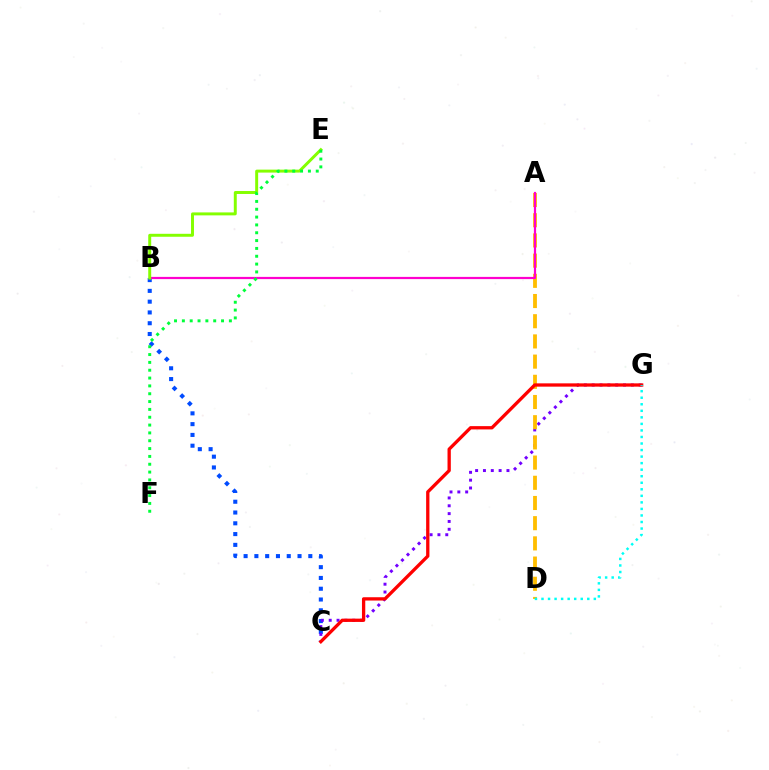{('B', 'C'): [{'color': '#004bff', 'line_style': 'dotted', 'thickness': 2.93}], ('C', 'G'): [{'color': '#7200ff', 'line_style': 'dotted', 'thickness': 2.13}, {'color': '#ff0000', 'line_style': 'solid', 'thickness': 2.37}], ('A', 'D'): [{'color': '#ffbd00', 'line_style': 'dashed', 'thickness': 2.74}], ('A', 'B'): [{'color': '#ff00cf', 'line_style': 'solid', 'thickness': 1.59}], ('B', 'E'): [{'color': '#84ff00', 'line_style': 'solid', 'thickness': 2.13}], ('E', 'F'): [{'color': '#00ff39', 'line_style': 'dotted', 'thickness': 2.13}], ('D', 'G'): [{'color': '#00fff6', 'line_style': 'dotted', 'thickness': 1.78}]}